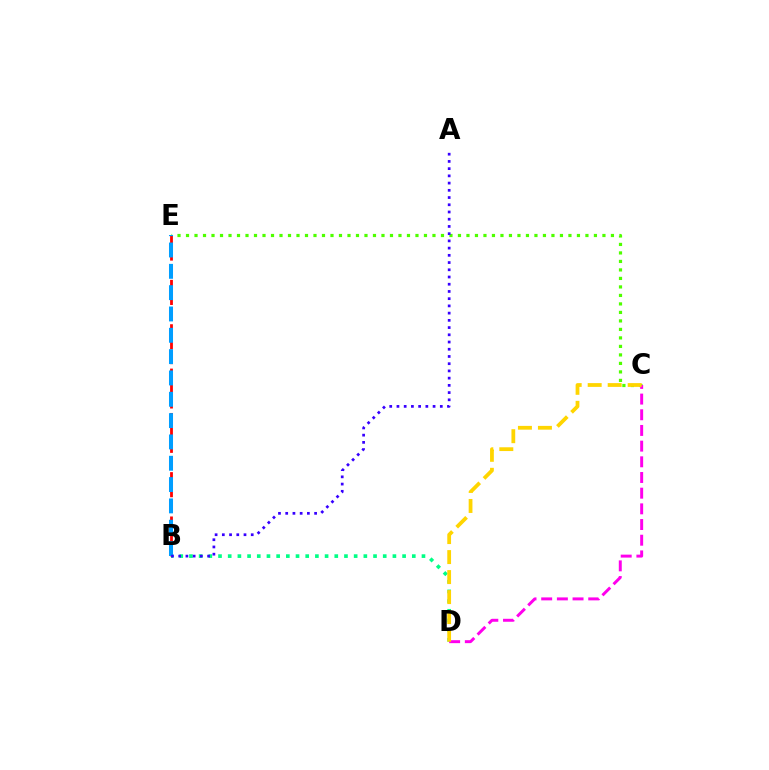{('B', 'D'): [{'color': '#00ff86', 'line_style': 'dotted', 'thickness': 2.63}], ('C', 'E'): [{'color': '#4fff00', 'line_style': 'dotted', 'thickness': 2.31}], ('B', 'E'): [{'color': '#ff0000', 'line_style': 'dashed', 'thickness': 2.01}, {'color': '#009eff', 'line_style': 'dashed', 'thickness': 2.9}], ('C', 'D'): [{'color': '#ff00ed', 'line_style': 'dashed', 'thickness': 2.13}, {'color': '#ffd500', 'line_style': 'dashed', 'thickness': 2.72}], ('A', 'B'): [{'color': '#3700ff', 'line_style': 'dotted', 'thickness': 1.96}]}